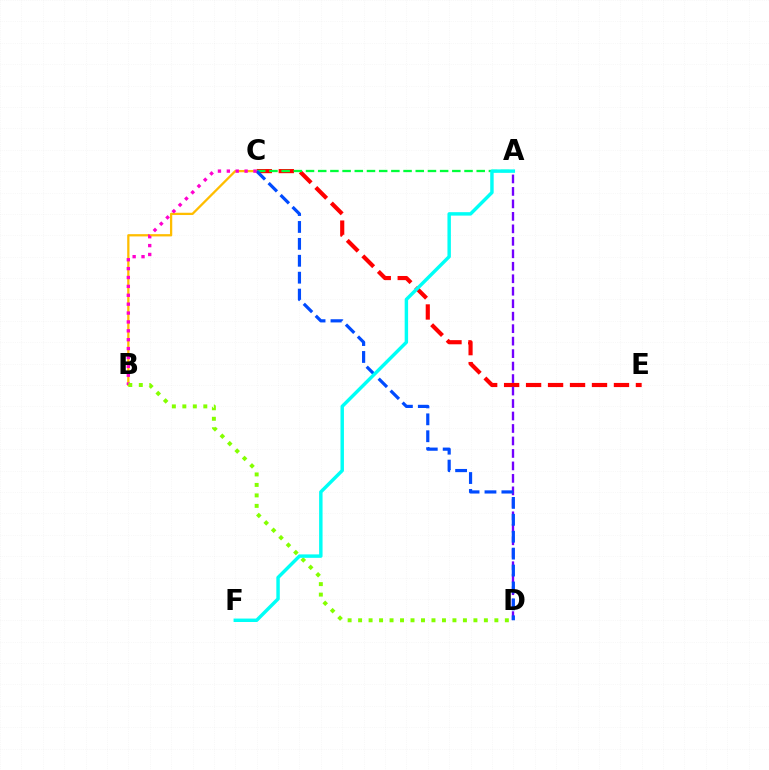{('C', 'E'): [{'color': '#ff0000', 'line_style': 'dashed', 'thickness': 2.98}], ('A', 'C'): [{'color': '#00ff39', 'line_style': 'dashed', 'thickness': 1.66}], ('B', 'C'): [{'color': '#ffbd00', 'line_style': 'solid', 'thickness': 1.64}, {'color': '#ff00cf', 'line_style': 'dotted', 'thickness': 2.41}], ('A', 'D'): [{'color': '#7200ff', 'line_style': 'dashed', 'thickness': 1.7}], ('C', 'D'): [{'color': '#004bff', 'line_style': 'dashed', 'thickness': 2.3}], ('B', 'D'): [{'color': '#84ff00', 'line_style': 'dotted', 'thickness': 2.85}], ('A', 'F'): [{'color': '#00fff6', 'line_style': 'solid', 'thickness': 2.48}]}